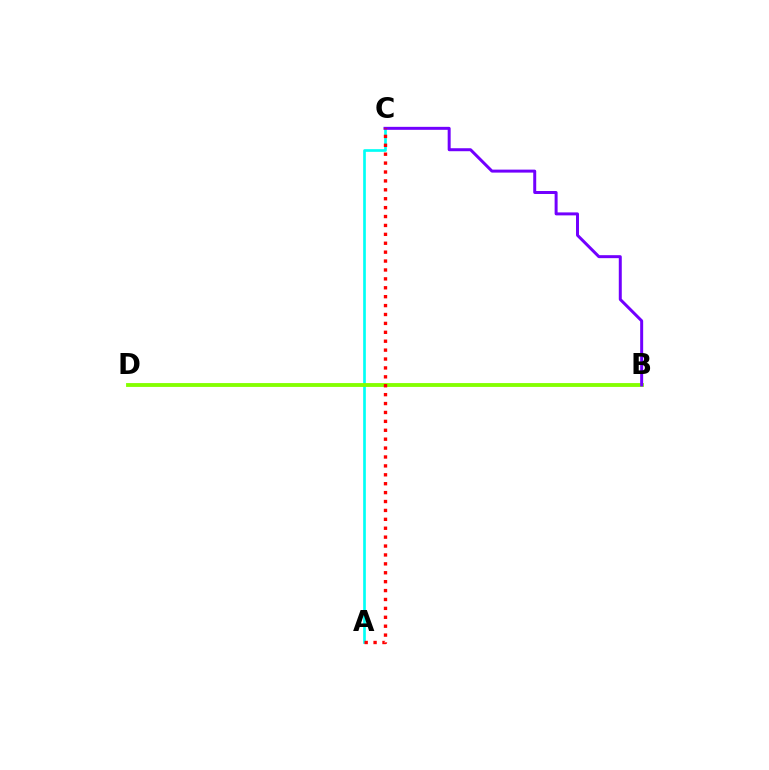{('A', 'C'): [{'color': '#00fff6', 'line_style': 'solid', 'thickness': 1.92}, {'color': '#ff0000', 'line_style': 'dotted', 'thickness': 2.42}], ('B', 'D'): [{'color': '#84ff00', 'line_style': 'solid', 'thickness': 2.77}], ('B', 'C'): [{'color': '#7200ff', 'line_style': 'solid', 'thickness': 2.15}]}